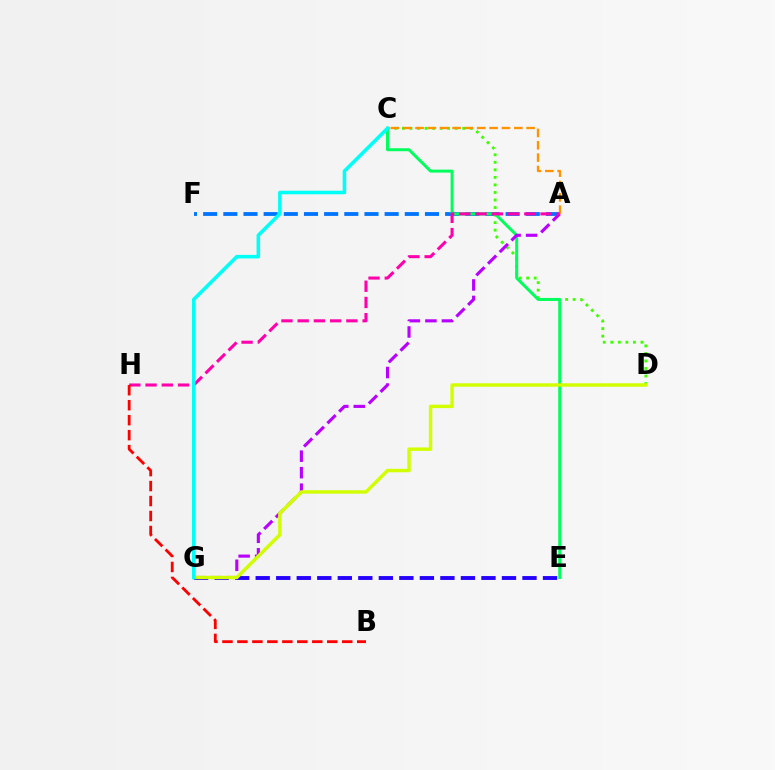{('A', 'F'): [{'color': '#0074ff', 'line_style': 'dashed', 'thickness': 2.74}], ('E', 'G'): [{'color': '#2500ff', 'line_style': 'dashed', 'thickness': 2.79}], ('C', 'D'): [{'color': '#3dff00', 'line_style': 'dotted', 'thickness': 2.05}], ('C', 'E'): [{'color': '#00ff5c', 'line_style': 'solid', 'thickness': 2.15}], ('A', 'G'): [{'color': '#b900ff', 'line_style': 'dashed', 'thickness': 2.24}], ('A', 'C'): [{'color': '#ff9400', 'line_style': 'dashed', 'thickness': 1.68}], ('D', 'G'): [{'color': '#d1ff00', 'line_style': 'solid', 'thickness': 2.47}], ('A', 'H'): [{'color': '#ff00ac', 'line_style': 'dashed', 'thickness': 2.21}], ('B', 'H'): [{'color': '#ff0000', 'line_style': 'dashed', 'thickness': 2.03}], ('C', 'G'): [{'color': '#00fff6', 'line_style': 'solid', 'thickness': 2.56}]}